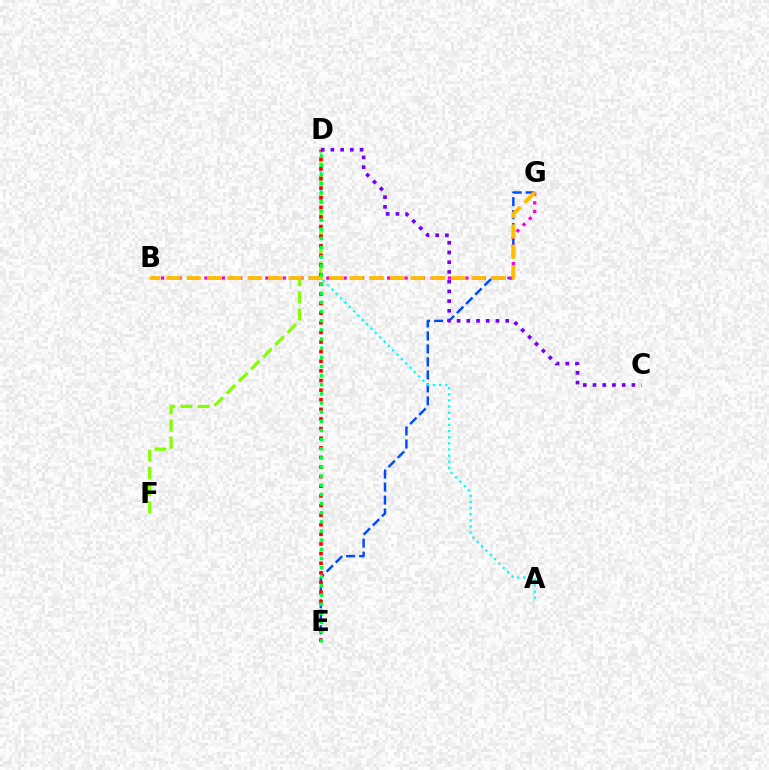{('E', 'G'): [{'color': '#004bff', 'line_style': 'dashed', 'thickness': 1.76}], ('A', 'D'): [{'color': '#00fff6', 'line_style': 'dotted', 'thickness': 1.67}], ('D', 'F'): [{'color': '#84ff00', 'line_style': 'dashed', 'thickness': 2.34}], ('B', 'G'): [{'color': '#ff00cf', 'line_style': 'dotted', 'thickness': 2.36}, {'color': '#ffbd00', 'line_style': 'dashed', 'thickness': 2.76}], ('D', 'E'): [{'color': '#ff0000', 'line_style': 'dotted', 'thickness': 2.61}, {'color': '#00ff39', 'line_style': 'dotted', 'thickness': 2.48}], ('C', 'D'): [{'color': '#7200ff', 'line_style': 'dotted', 'thickness': 2.64}]}